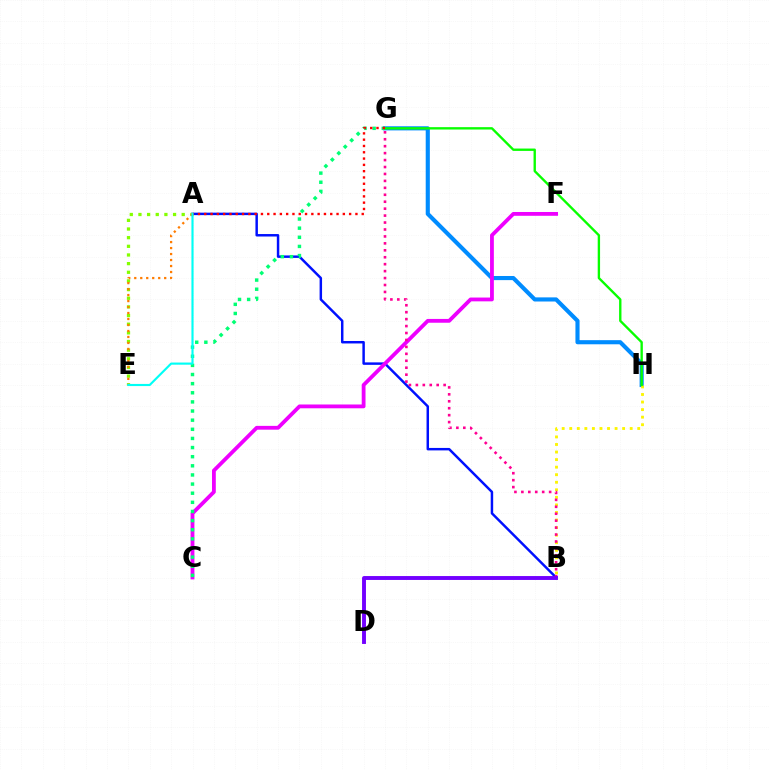{('A', 'B'): [{'color': '#0010ff', 'line_style': 'solid', 'thickness': 1.78}], ('A', 'E'): [{'color': '#84ff00', 'line_style': 'dotted', 'thickness': 2.35}, {'color': '#ff7c00', 'line_style': 'dotted', 'thickness': 1.63}, {'color': '#00fff6', 'line_style': 'solid', 'thickness': 1.54}], ('G', 'H'): [{'color': '#008cff', 'line_style': 'solid', 'thickness': 2.97}, {'color': '#08ff00', 'line_style': 'solid', 'thickness': 1.7}], ('C', 'F'): [{'color': '#ee00ff', 'line_style': 'solid', 'thickness': 2.74}], ('C', 'G'): [{'color': '#00ff74', 'line_style': 'dotted', 'thickness': 2.48}], ('B', 'H'): [{'color': '#fcf500', 'line_style': 'dotted', 'thickness': 2.05}], ('B', 'G'): [{'color': '#ff0094', 'line_style': 'dotted', 'thickness': 1.89}], ('B', 'D'): [{'color': '#7200ff', 'line_style': 'solid', 'thickness': 2.8}], ('A', 'G'): [{'color': '#ff0000', 'line_style': 'dotted', 'thickness': 1.71}]}